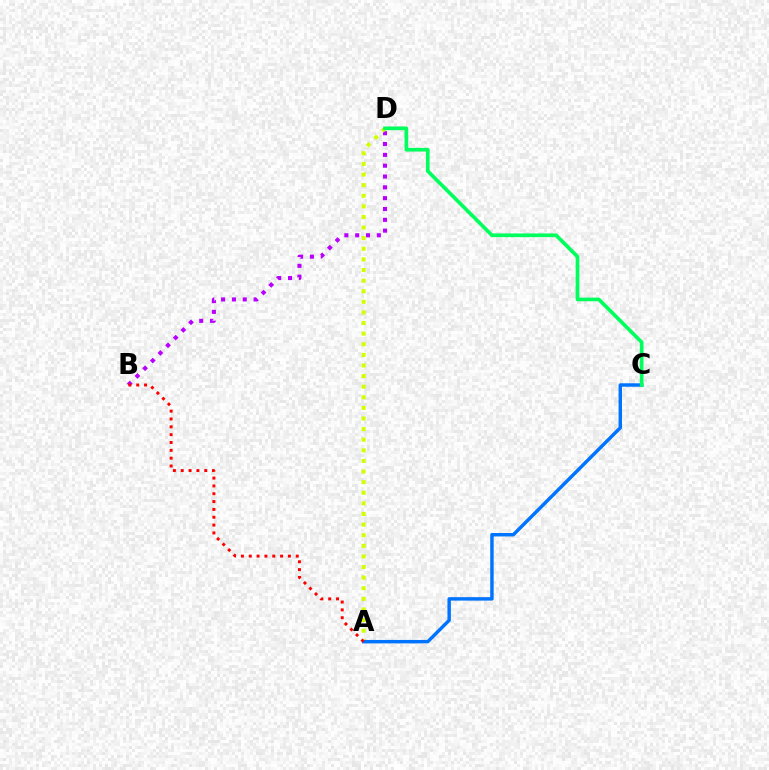{('B', 'D'): [{'color': '#b900ff', 'line_style': 'dotted', 'thickness': 2.94}], ('A', 'D'): [{'color': '#d1ff00', 'line_style': 'dotted', 'thickness': 2.88}], ('A', 'C'): [{'color': '#0074ff', 'line_style': 'solid', 'thickness': 2.48}], ('C', 'D'): [{'color': '#00ff5c', 'line_style': 'solid', 'thickness': 2.64}], ('A', 'B'): [{'color': '#ff0000', 'line_style': 'dotted', 'thickness': 2.13}]}